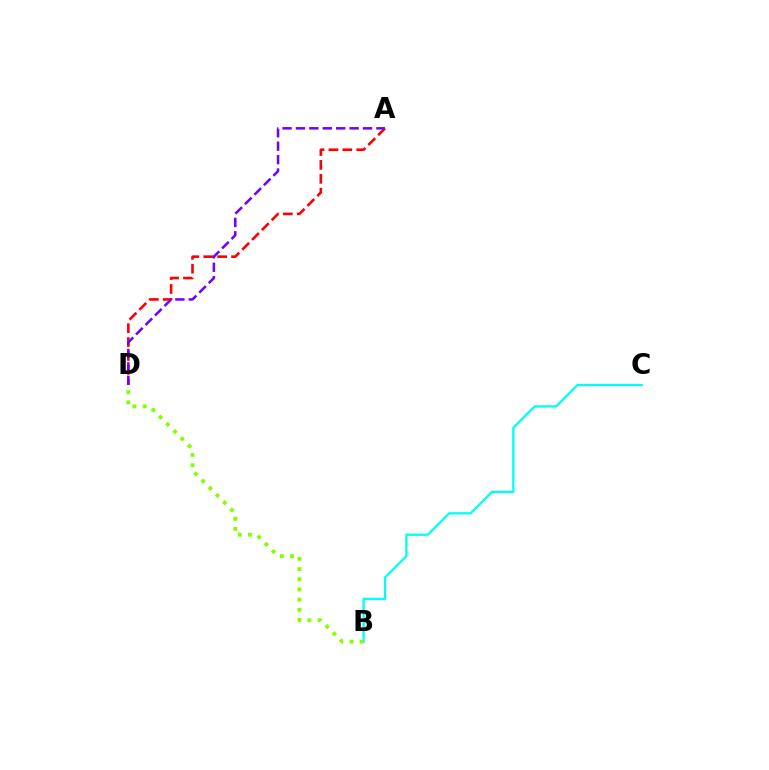{('A', 'D'): [{'color': '#ff0000', 'line_style': 'dashed', 'thickness': 1.89}, {'color': '#7200ff', 'line_style': 'dashed', 'thickness': 1.82}], ('B', 'C'): [{'color': '#00fff6', 'line_style': 'solid', 'thickness': 1.66}], ('B', 'D'): [{'color': '#84ff00', 'line_style': 'dotted', 'thickness': 2.77}]}